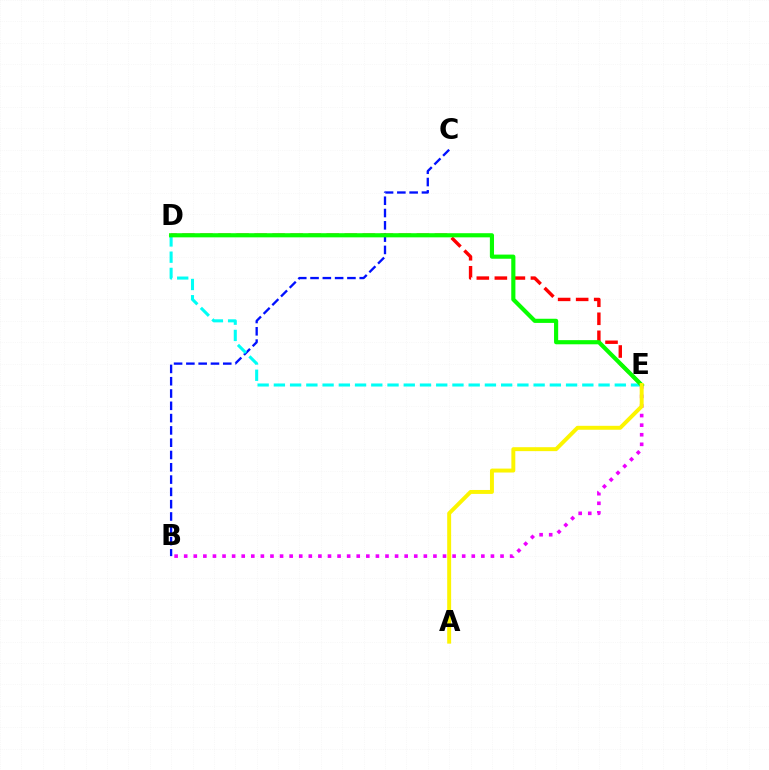{('B', 'C'): [{'color': '#0010ff', 'line_style': 'dashed', 'thickness': 1.67}], ('D', 'E'): [{'color': '#00fff6', 'line_style': 'dashed', 'thickness': 2.21}, {'color': '#ff0000', 'line_style': 'dashed', 'thickness': 2.45}, {'color': '#08ff00', 'line_style': 'solid', 'thickness': 2.98}], ('B', 'E'): [{'color': '#ee00ff', 'line_style': 'dotted', 'thickness': 2.6}], ('A', 'E'): [{'color': '#fcf500', 'line_style': 'solid', 'thickness': 2.83}]}